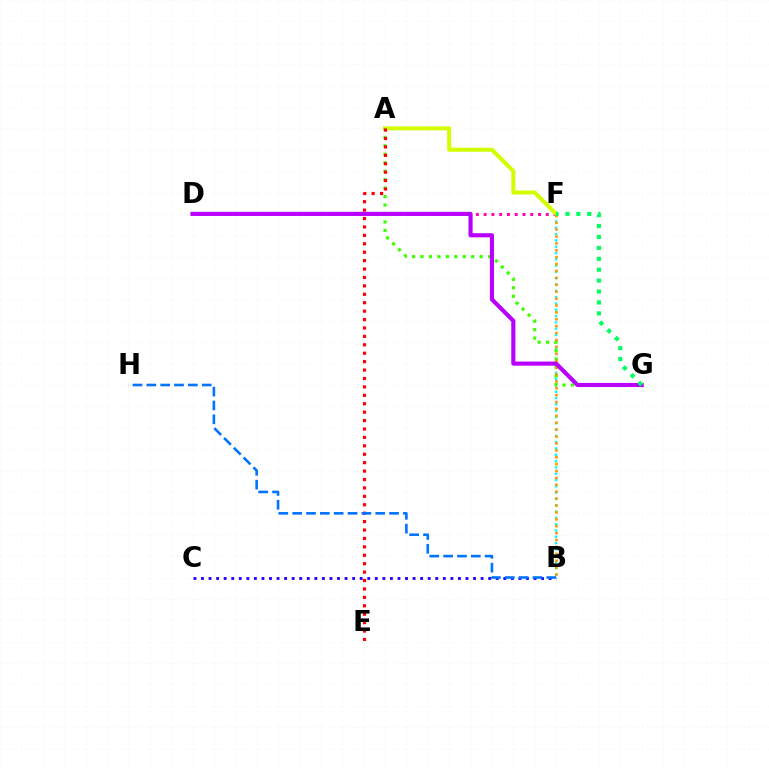{('D', 'F'): [{'color': '#ff00ac', 'line_style': 'dotted', 'thickness': 2.11}], ('B', 'F'): [{'color': '#00fff6', 'line_style': 'dotted', 'thickness': 1.71}, {'color': '#ff9400', 'line_style': 'dotted', 'thickness': 1.87}], ('B', 'C'): [{'color': '#2500ff', 'line_style': 'dotted', 'thickness': 2.05}], ('A', 'F'): [{'color': '#d1ff00', 'line_style': 'solid', 'thickness': 2.9}], ('A', 'G'): [{'color': '#3dff00', 'line_style': 'dotted', 'thickness': 2.3}], ('A', 'E'): [{'color': '#ff0000', 'line_style': 'dotted', 'thickness': 2.29}], ('D', 'G'): [{'color': '#b900ff', 'line_style': 'solid', 'thickness': 2.97}], ('B', 'H'): [{'color': '#0074ff', 'line_style': 'dashed', 'thickness': 1.88}], ('F', 'G'): [{'color': '#00ff5c', 'line_style': 'dotted', 'thickness': 2.96}]}